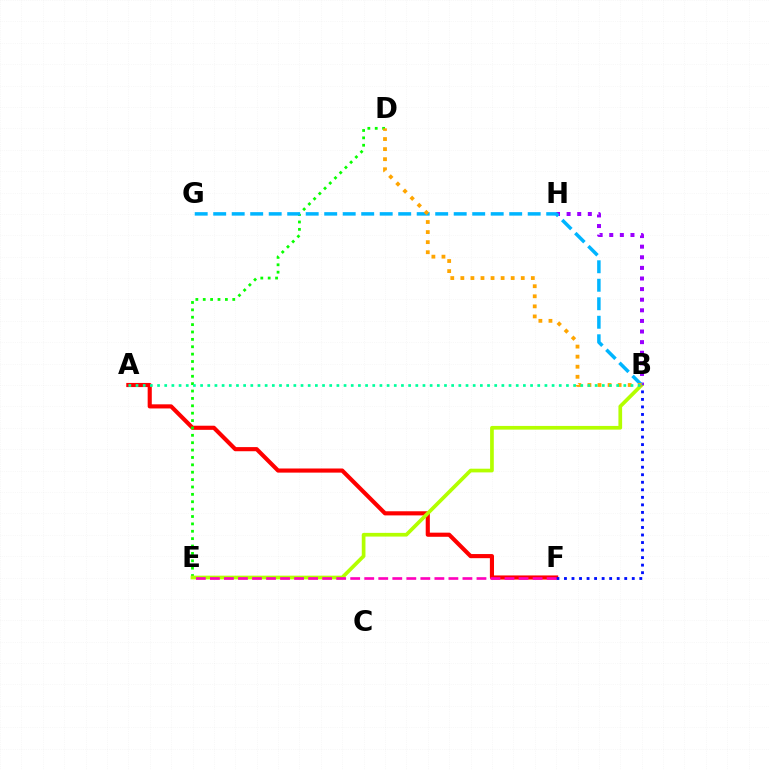{('A', 'F'): [{'color': '#ff0000', 'line_style': 'solid', 'thickness': 2.97}], ('D', 'E'): [{'color': '#08ff00', 'line_style': 'dotted', 'thickness': 2.01}], ('B', 'E'): [{'color': '#b3ff00', 'line_style': 'solid', 'thickness': 2.66}], ('B', 'H'): [{'color': '#9b00ff', 'line_style': 'dotted', 'thickness': 2.88}], ('B', 'F'): [{'color': '#0010ff', 'line_style': 'dotted', 'thickness': 2.05}], ('B', 'G'): [{'color': '#00b5ff', 'line_style': 'dashed', 'thickness': 2.51}], ('B', 'D'): [{'color': '#ffa500', 'line_style': 'dotted', 'thickness': 2.74}], ('E', 'F'): [{'color': '#ff00bd', 'line_style': 'dashed', 'thickness': 1.91}], ('A', 'B'): [{'color': '#00ff9d', 'line_style': 'dotted', 'thickness': 1.95}]}